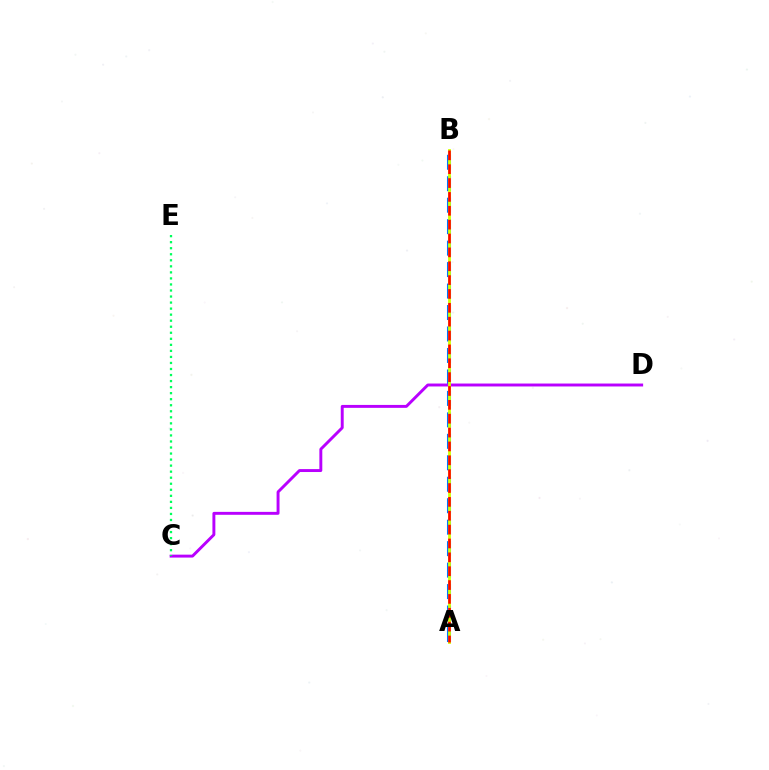{('A', 'B'): [{'color': '#0074ff', 'line_style': 'dashed', 'thickness': 2.92}, {'color': '#d1ff00', 'line_style': 'solid', 'thickness': 2.02}, {'color': '#ff0000', 'line_style': 'dashed', 'thickness': 1.88}], ('C', 'D'): [{'color': '#b900ff', 'line_style': 'solid', 'thickness': 2.11}], ('C', 'E'): [{'color': '#00ff5c', 'line_style': 'dotted', 'thickness': 1.64}]}